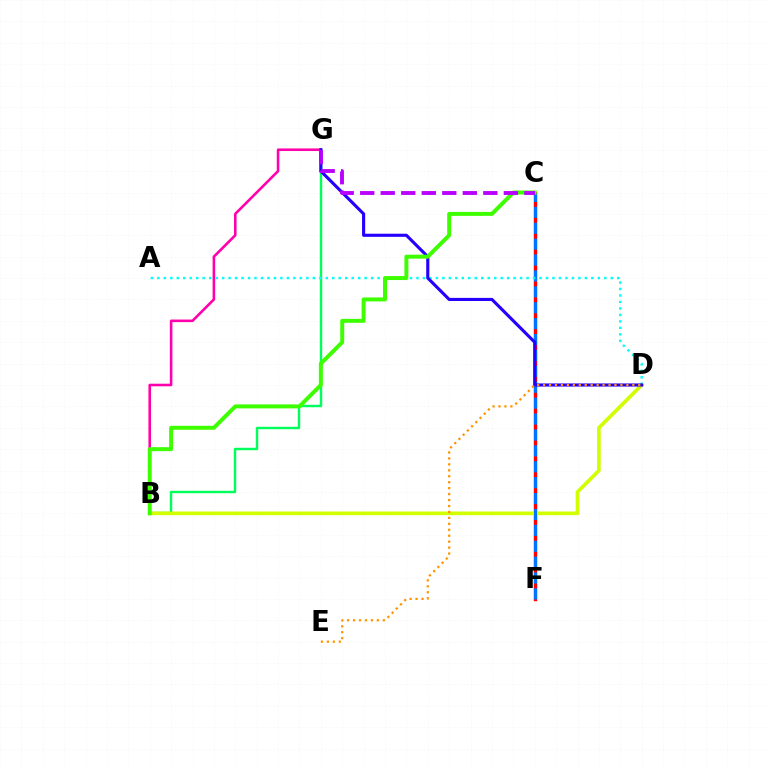{('C', 'F'): [{'color': '#ff0000', 'line_style': 'solid', 'thickness': 2.47}, {'color': '#0074ff', 'line_style': 'dashed', 'thickness': 2.16}], ('B', 'G'): [{'color': '#00ff5c', 'line_style': 'solid', 'thickness': 1.75}, {'color': '#ff00ac', 'line_style': 'solid', 'thickness': 1.86}], ('B', 'D'): [{'color': '#d1ff00', 'line_style': 'solid', 'thickness': 2.63}], ('A', 'D'): [{'color': '#00fff6', 'line_style': 'dotted', 'thickness': 1.76}], ('D', 'G'): [{'color': '#2500ff', 'line_style': 'solid', 'thickness': 2.24}], ('B', 'C'): [{'color': '#3dff00', 'line_style': 'solid', 'thickness': 2.85}], ('D', 'E'): [{'color': '#ff9400', 'line_style': 'dotted', 'thickness': 1.62}], ('C', 'G'): [{'color': '#b900ff', 'line_style': 'dashed', 'thickness': 2.79}]}